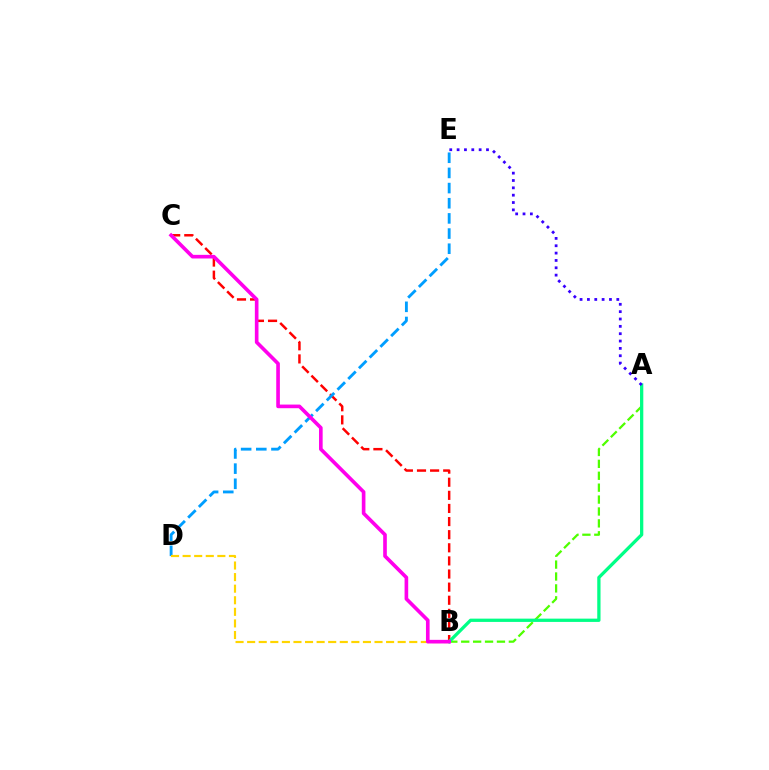{('A', 'B'): [{'color': '#4fff00', 'line_style': 'dashed', 'thickness': 1.62}, {'color': '#00ff86', 'line_style': 'solid', 'thickness': 2.36}], ('B', 'C'): [{'color': '#ff0000', 'line_style': 'dashed', 'thickness': 1.78}, {'color': '#ff00ed', 'line_style': 'solid', 'thickness': 2.62}], ('D', 'E'): [{'color': '#009eff', 'line_style': 'dashed', 'thickness': 2.06}], ('B', 'D'): [{'color': '#ffd500', 'line_style': 'dashed', 'thickness': 1.57}], ('A', 'E'): [{'color': '#3700ff', 'line_style': 'dotted', 'thickness': 2.0}]}